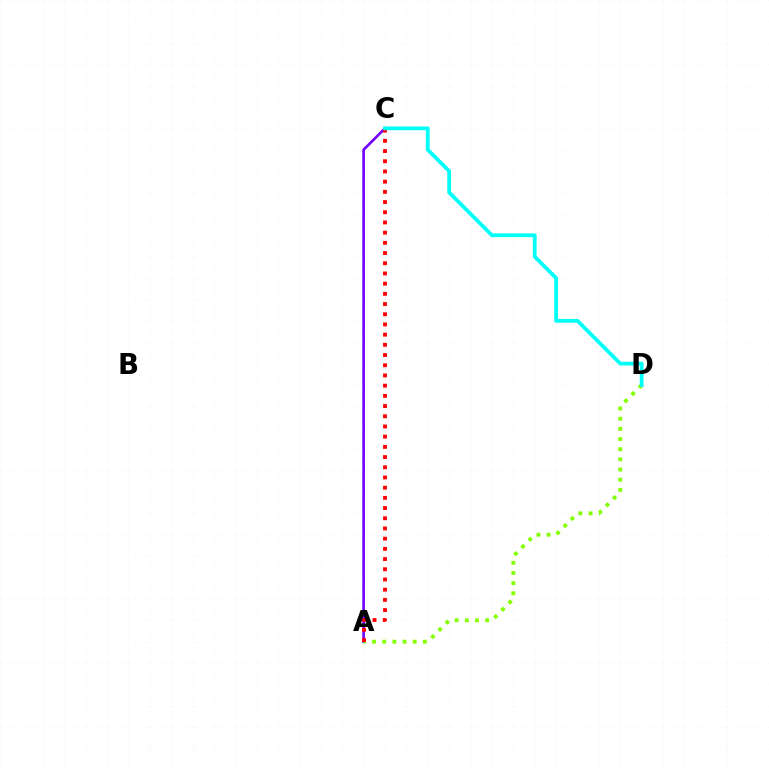{('A', 'C'): [{'color': '#7200ff', 'line_style': 'solid', 'thickness': 1.91}, {'color': '#ff0000', 'line_style': 'dotted', 'thickness': 2.77}], ('A', 'D'): [{'color': '#84ff00', 'line_style': 'dotted', 'thickness': 2.76}], ('C', 'D'): [{'color': '#00fff6', 'line_style': 'solid', 'thickness': 2.71}]}